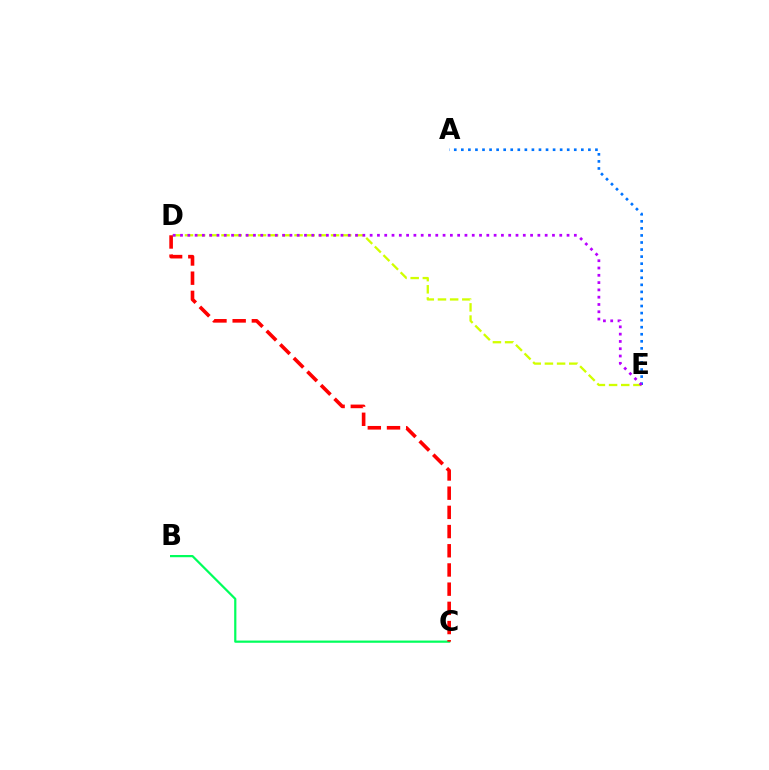{('D', 'E'): [{'color': '#d1ff00', 'line_style': 'dashed', 'thickness': 1.65}, {'color': '#b900ff', 'line_style': 'dotted', 'thickness': 1.98}], ('B', 'C'): [{'color': '#00ff5c', 'line_style': 'solid', 'thickness': 1.59}], ('A', 'E'): [{'color': '#0074ff', 'line_style': 'dotted', 'thickness': 1.92}], ('C', 'D'): [{'color': '#ff0000', 'line_style': 'dashed', 'thickness': 2.61}]}